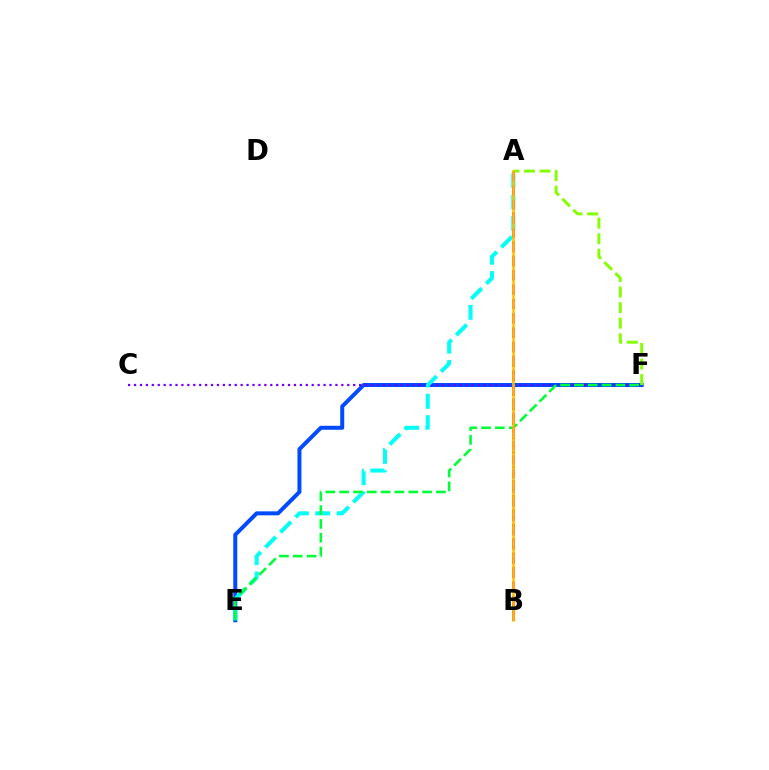{('E', 'F'): [{'color': '#004bff', 'line_style': 'solid', 'thickness': 2.87}, {'color': '#00ff39', 'line_style': 'dashed', 'thickness': 1.88}], ('C', 'F'): [{'color': '#7200ff', 'line_style': 'dotted', 'thickness': 1.61}], ('A', 'F'): [{'color': '#84ff00', 'line_style': 'dashed', 'thickness': 2.11}], ('A', 'B'): [{'color': '#ff0000', 'line_style': 'dotted', 'thickness': 1.97}, {'color': '#ff00cf', 'line_style': 'dashed', 'thickness': 1.92}, {'color': '#ffbd00', 'line_style': 'solid', 'thickness': 1.8}], ('A', 'E'): [{'color': '#00fff6', 'line_style': 'dashed', 'thickness': 2.9}]}